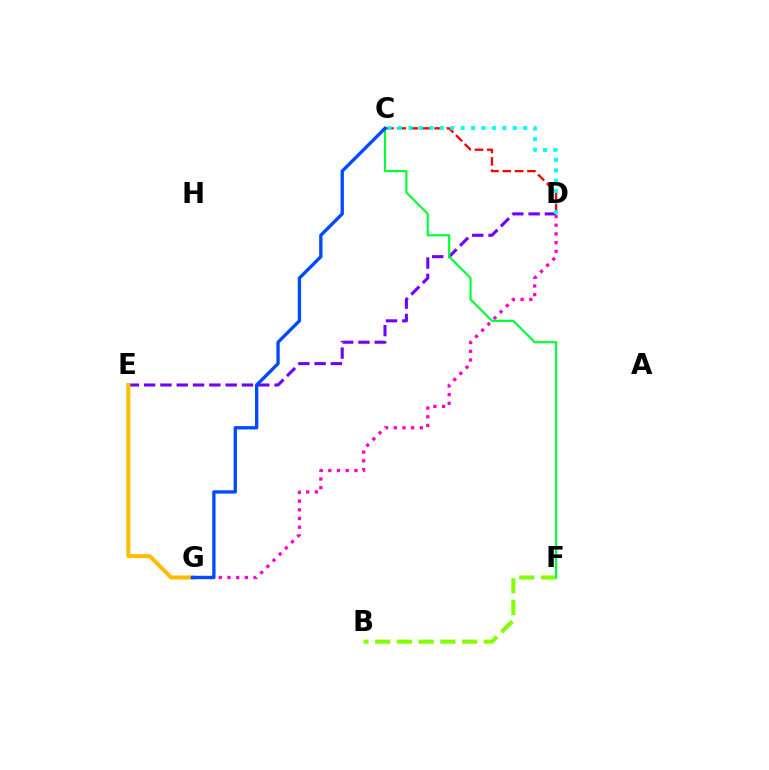{('B', 'F'): [{'color': '#84ff00', 'line_style': 'dashed', 'thickness': 2.95}], ('D', 'E'): [{'color': '#7200ff', 'line_style': 'dashed', 'thickness': 2.22}], ('C', 'D'): [{'color': '#ff0000', 'line_style': 'dashed', 'thickness': 1.67}, {'color': '#00fff6', 'line_style': 'dotted', 'thickness': 2.84}], ('D', 'G'): [{'color': '#ff00cf', 'line_style': 'dotted', 'thickness': 2.36}], ('E', 'G'): [{'color': '#ffbd00', 'line_style': 'solid', 'thickness': 2.91}], ('C', 'F'): [{'color': '#00ff39', 'line_style': 'solid', 'thickness': 1.57}], ('C', 'G'): [{'color': '#004bff', 'line_style': 'solid', 'thickness': 2.4}]}